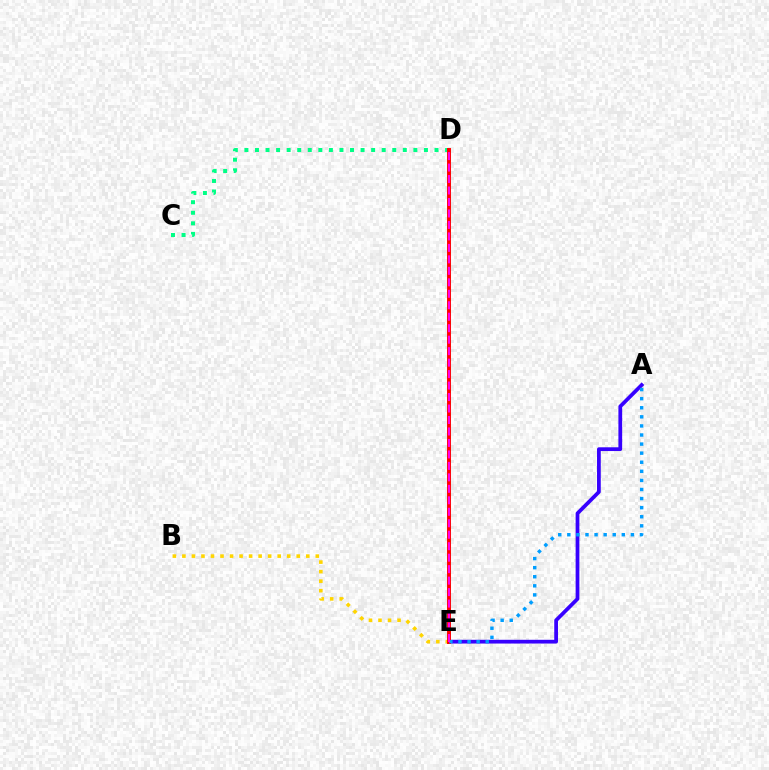{('A', 'E'): [{'color': '#3700ff', 'line_style': 'solid', 'thickness': 2.7}, {'color': '#009eff', 'line_style': 'dotted', 'thickness': 2.47}], ('D', 'E'): [{'color': '#4fff00', 'line_style': 'dashed', 'thickness': 2.1}, {'color': '#ff0000', 'line_style': 'solid', 'thickness': 2.83}, {'color': '#ff00ed', 'line_style': 'dashed', 'thickness': 1.56}], ('C', 'D'): [{'color': '#00ff86', 'line_style': 'dotted', 'thickness': 2.87}], ('B', 'E'): [{'color': '#ffd500', 'line_style': 'dotted', 'thickness': 2.59}]}